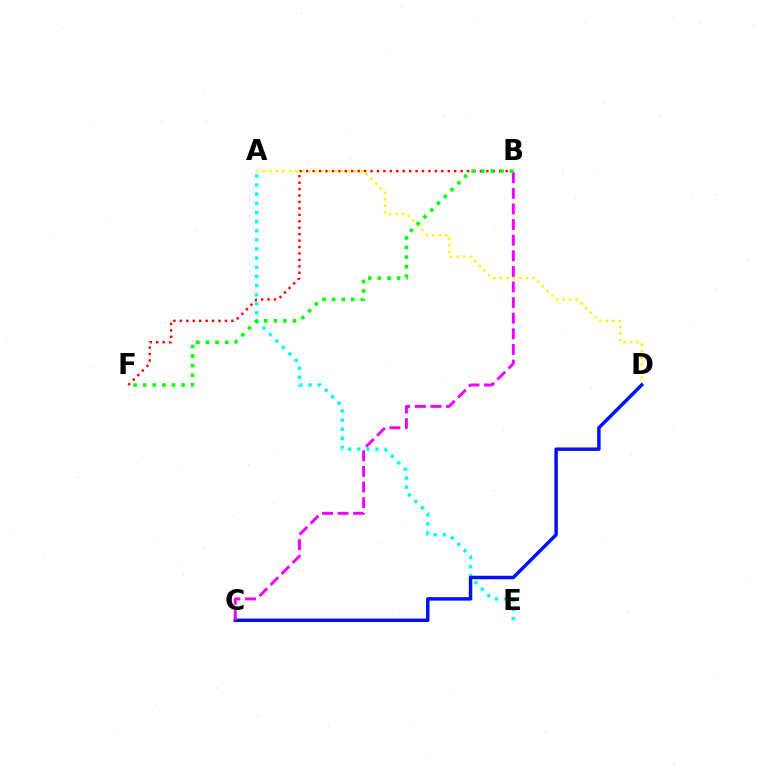{('B', 'F'): [{'color': '#ff0000', 'line_style': 'dotted', 'thickness': 1.75}, {'color': '#08ff00', 'line_style': 'dotted', 'thickness': 2.61}], ('A', 'D'): [{'color': '#fcf500', 'line_style': 'dotted', 'thickness': 1.77}], ('A', 'E'): [{'color': '#00fff6', 'line_style': 'dotted', 'thickness': 2.48}], ('C', 'D'): [{'color': '#0010ff', 'line_style': 'solid', 'thickness': 2.49}], ('B', 'C'): [{'color': '#ee00ff', 'line_style': 'dashed', 'thickness': 2.12}]}